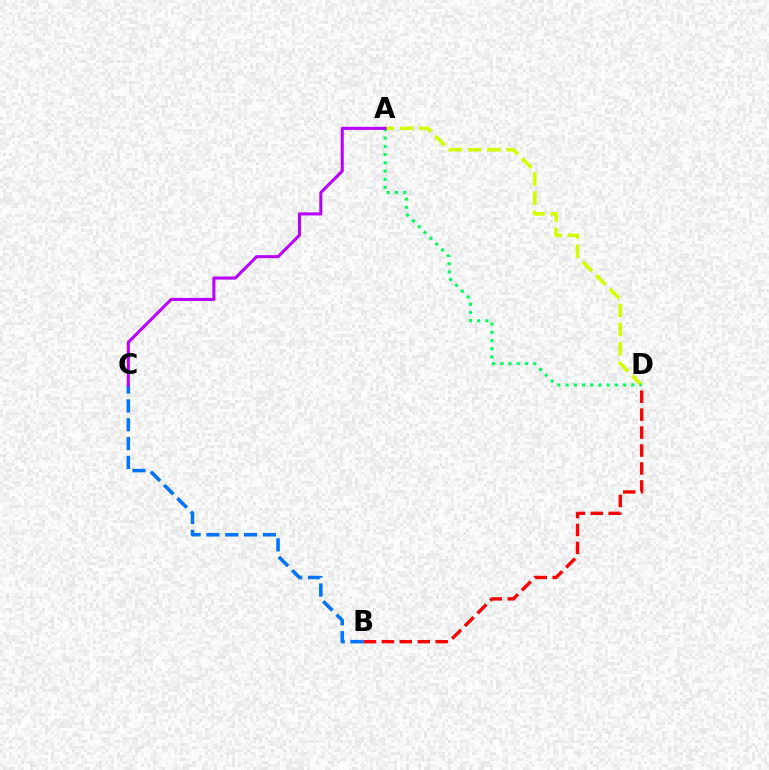{('B', 'D'): [{'color': '#ff0000', 'line_style': 'dashed', 'thickness': 2.44}], ('A', 'D'): [{'color': '#d1ff00', 'line_style': 'dashed', 'thickness': 2.61}, {'color': '#00ff5c', 'line_style': 'dotted', 'thickness': 2.24}], ('B', 'C'): [{'color': '#0074ff', 'line_style': 'dashed', 'thickness': 2.56}], ('A', 'C'): [{'color': '#b900ff', 'line_style': 'solid', 'thickness': 2.2}]}